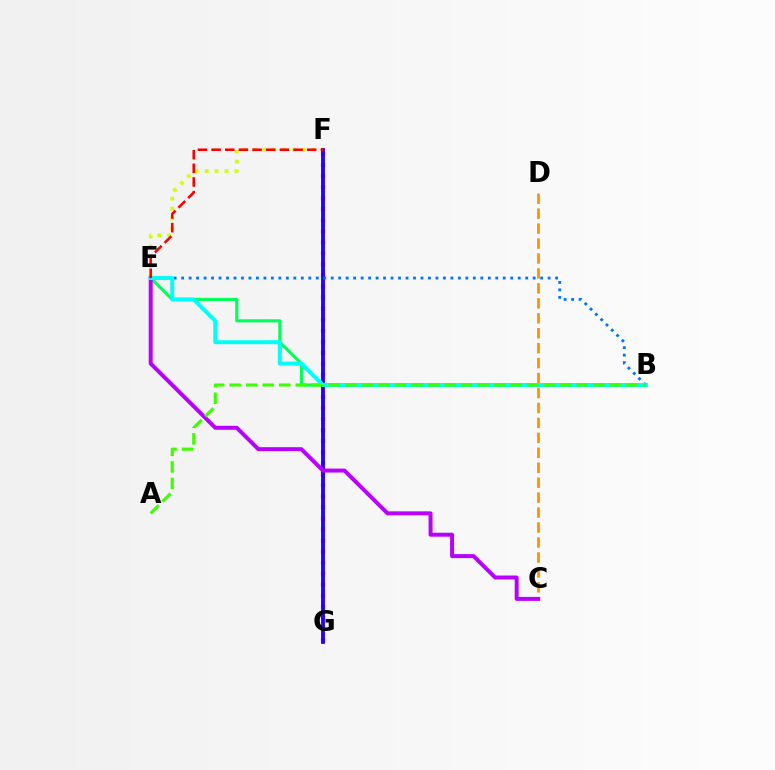{('E', 'F'): [{'color': '#d1ff00', 'line_style': 'dotted', 'thickness': 2.69}, {'color': '#ff0000', 'line_style': 'dashed', 'thickness': 1.85}], ('B', 'E'): [{'color': '#00ff5c', 'line_style': 'solid', 'thickness': 2.25}, {'color': '#0074ff', 'line_style': 'dotted', 'thickness': 2.03}, {'color': '#00fff6', 'line_style': 'solid', 'thickness': 2.86}], ('C', 'D'): [{'color': '#ff9400', 'line_style': 'dashed', 'thickness': 2.03}], ('F', 'G'): [{'color': '#ff00ac', 'line_style': 'dotted', 'thickness': 3.0}, {'color': '#2500ff', 'line_style': 'solid', 'thickness': 2.75}], ('C', 'E'): [{'color': '#b900ff', 'line_style': 'solid', 'thickness': 2.86}], ('A', 'B'): [{'color': '#3dff00', 'line_style': 'dashed', 'thickness': 2.25}]}